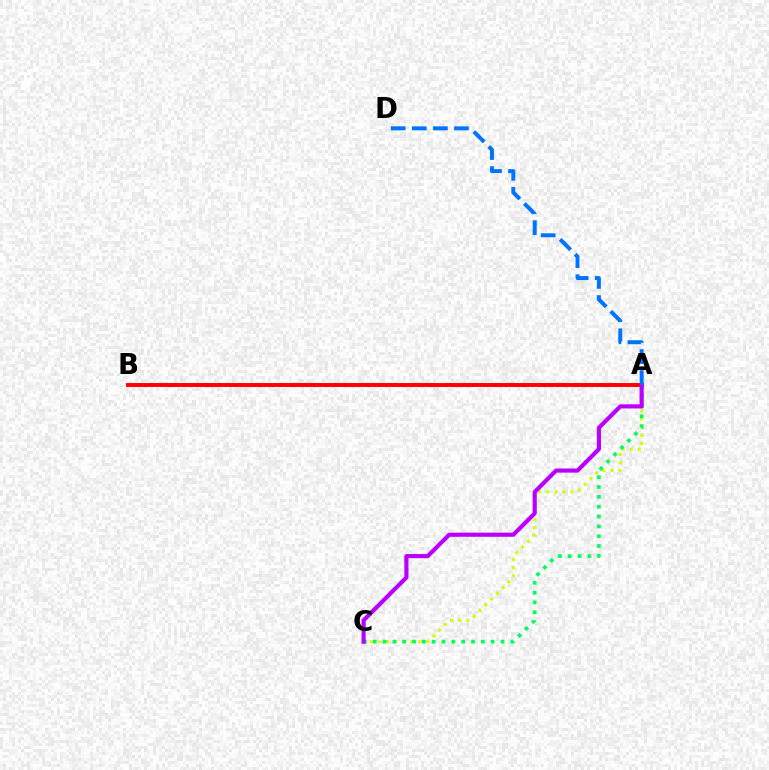{('A', 'C'): [{'color': '#d1ff00', 'line_style': 'dotted', 'thickness': 2.21}, {'color': '#00ff5c', 'line_style': 'dotted', 'thickness': 2.67}, {'color': '#b900ff', 'line_style': 'solid', 'thickness': 2.98}], ('A', 'B'): [{'color': '#ff0000', 'line_style': 'solid', 'thickness': 2.82}], ('A', 'D'): [{'color': '#0074ff', 'line_style': 'dashed', 'thickness': 2.86}]}